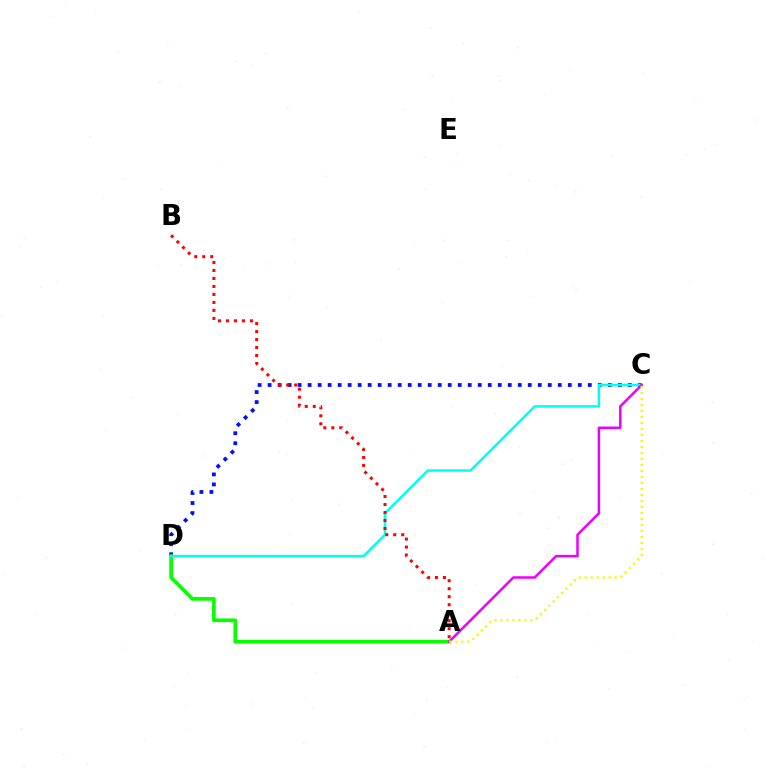{('C', 'D'): [{'color': '#0010ff', 'line_style': 'dotted', 'thickness': 2.72}, {'color': '#00fff6', 'line_style': 'solid', 'thickness': 1.81}], ('A', 'D'): [{'color': '#08ff00', 'line_style': 'solid', 'thickness': 2.65}], ('A', 'C'): [{'color': '#ee00ff', 'line_style': 'solid', 'thickness': 1.81}, {'color': '#fcf500', 'line_style': 'dotted', 'thickness': 1.63}], ('A', 'B'): [{'color': '#ff0000', 'line_style': 'dotted', 'thickness': 2.17}]}